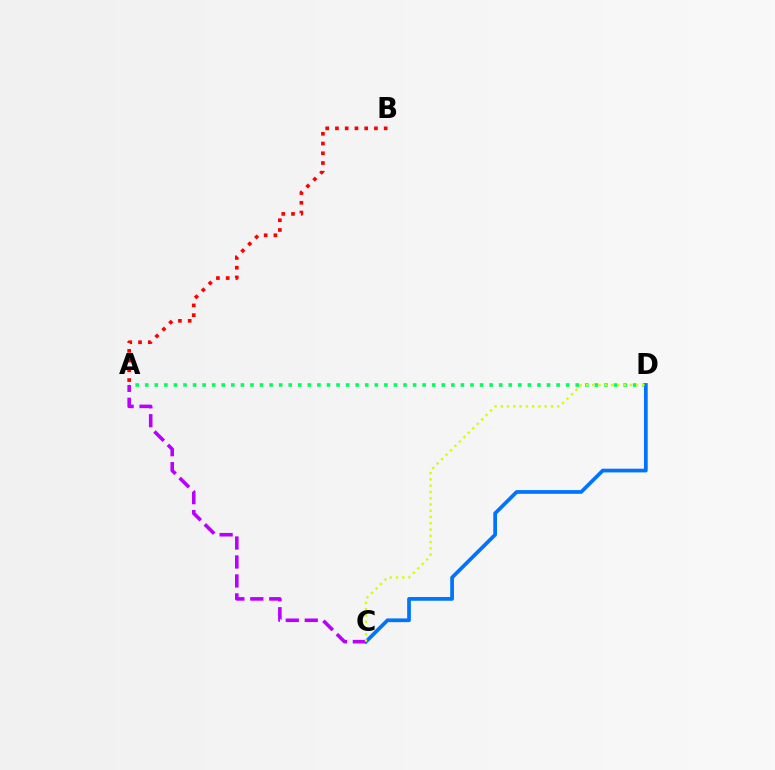{('A', 'D'): [{'color': '#00ff5c', 'line_style': 'dotted', 'thickness': 2.6}], ('C', 'D'): [{'color': '#0074ff', 'line_style': 'solid', 'thickness': 2.68}, {'color': '#d1ff00', 'line_style': 'dotted', 'thickness': 1.7}], ('A', 'C'): [{'color': '#b900ff', 'line_style': 'dashed', 'thickness': 2.58}], ('A', 'B'): [{'color': '#ff0000', 'line_style': 'dotted', 'thickness': 2.65}]}